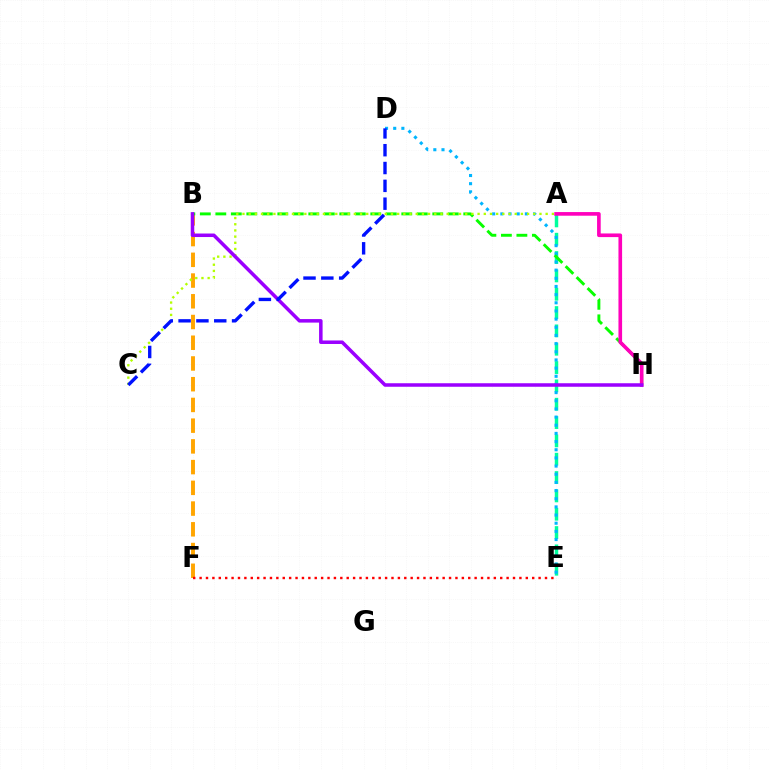{('A', 'E'): [{'color': '#00ff9d', 'line_style': 'dashed', 'thickness': 2.49}], ('B', 'F'): [{'color': '#ffa500', 'line_style': 'dashed', 'thickness': 2.82}], ('D', 'E'): [{'color': '#00b5ff', 'line_style': 'dotted', 'thickness': 2.22}], ('E', 'F'): [{'color': '#ff0000', 'line_style': 'dotted', 'thickness': 1.74}], ('B', 'H'): [{'color': '#08ff00', 'line_style': 'dashed', 'thickness': 2.11}, {'color': '#9b00ff', 'line_style': 'solid', 'thickness': 2.53}], ('A', 'C'): [{'color': '#b3ff00', 'line_style': 'dotted', 'thickness': 1.68}], ('A', 'H'): [{'color': '#ff00bd', 'line_style': 'solid', 'thickness': 2.62}], ('C', 'D'): [{'color': '#0010ff', 'line_style': 'dashed', 'thickness': 2.42}]}